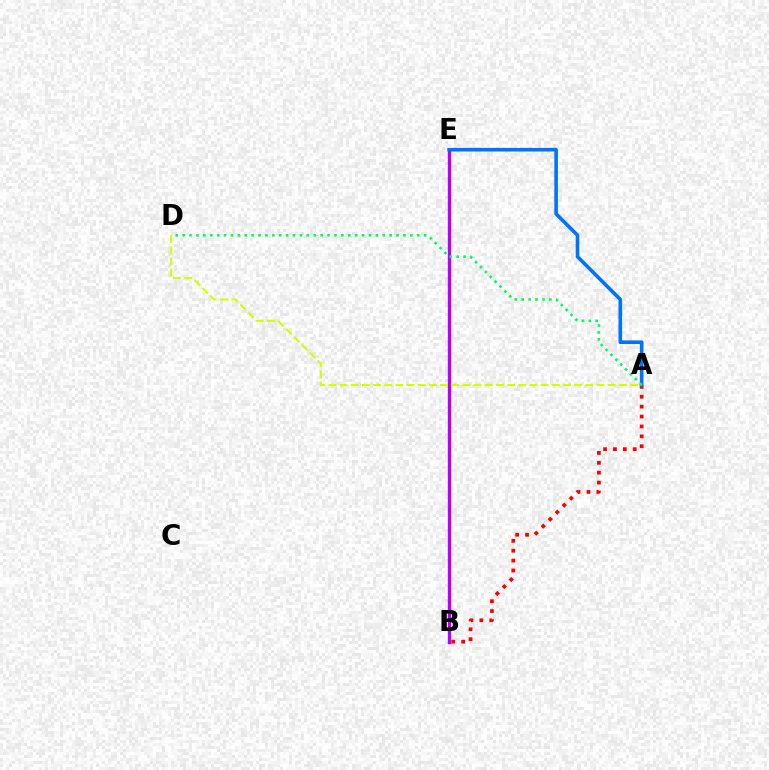{('A', 'B'): [{'color': '#ff0000', 'line_style': 'dotted', 'thickness': 2.69}], ('B', 'E'): [{'color': '#b900ff', 'line_style': 'solid', 'thickness': 2.41}], ('A', 'E'): [{'color': '#0074ff', 'line_style': 'solid', 'thickness': 2.6}], ('A', 'D'): [{'color': '#00ff5c', 'line_style': 'dotted', 'thickness': 1.87}, {'color': '#d1ff00', 'line_style': 'dashed', 'thickness': 1.52}]}